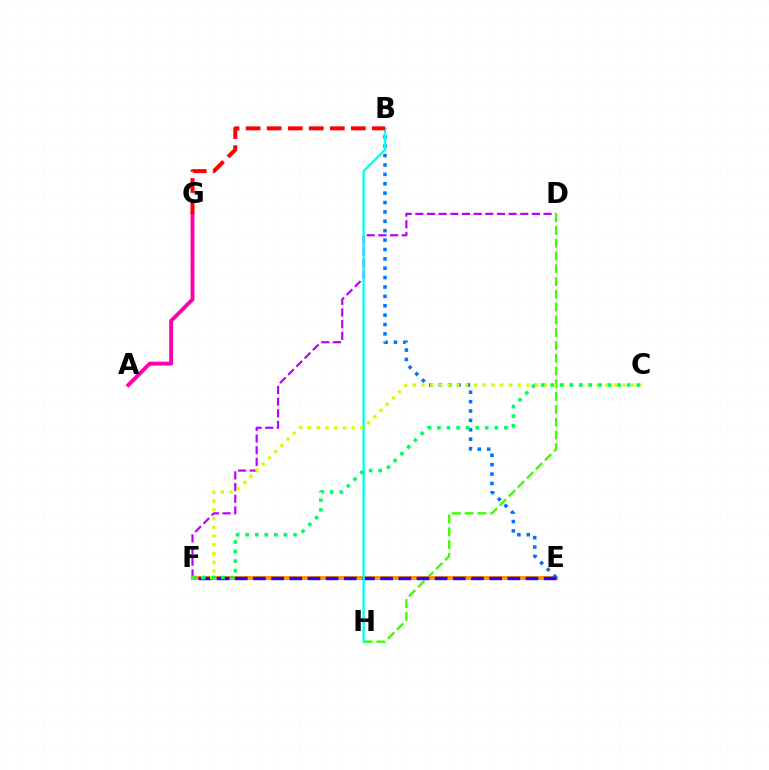{('D', 'F'): [{'color': '#b900ff', 'line_style': 'dashed', 'thickness': 1.58}], ('D', 'H'): [{'color': '#3dff00', 'line_style': 'dashed', 'thickness': 1.74}], ('E', 'F'): [{'color': '#ff9400', 'line_style': 'solid', 'thickness': 2.8}, {'color': '#2500ff', 'line_style': 'dashed', 'thickness': 2.47}], ('A', 'G'): [{'color': '#ff00ac', 'line_style': 'solid', 'thickness': 2.8}], ('B', 'E'): [{'color': '#0074ff', 'line_style': 'dotted', 'thickness': 2.55}], ('B', 'H'): [{'color': '#00fff6', 'line_style': 'solid', 'thickness': 1.68}], ('C', 'F'): [{'color': '#d1ff00', 'line_style': 'dotted', 'thickness': 2.38}, {'color': '#00ff5c', 'line_style': 'dotted', 'thickness': 2.6}], ('B', 'G'): [{'color': '#ff0000', 'line_style': 'dashed', 'thickness': 2.86}]}